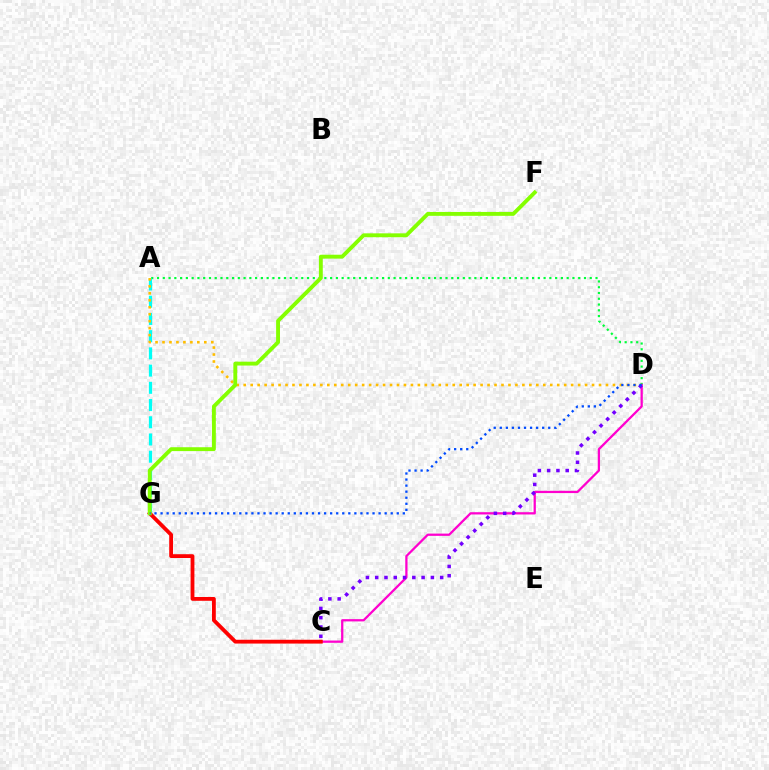{('A', 'D'): [{'color': '#00ff39', 'line_style': 'dotted', 'thickness': 1.57}, {'color': '#ffbd00', 'line_style': 'dotted', 'thickness': 1.89}], ('A', 'G'): [{'color': '#00fff6', 'line_style': 'dashed', 'thickness': 2.34}], ('C', 'D'): [{'color': '#ff00cf', 'line_style': 'solid', 'thickness': 1.63}, {'color': '#7200ff', 'line_style': 'dotted', 'thickness': 2.52}], ('C', 'G'): [{'color': '#ff0000', 'line_style': 'solid', 'thickness': 2.74}], ('F', 'G'): [{'color': '#84ff00', 'line_style': 'solid', 'thickness': 2.79}], ('D', 'G'): [{'color': '#004bff', 'line_style': 'dotted', 'thickness': 1.65}]}